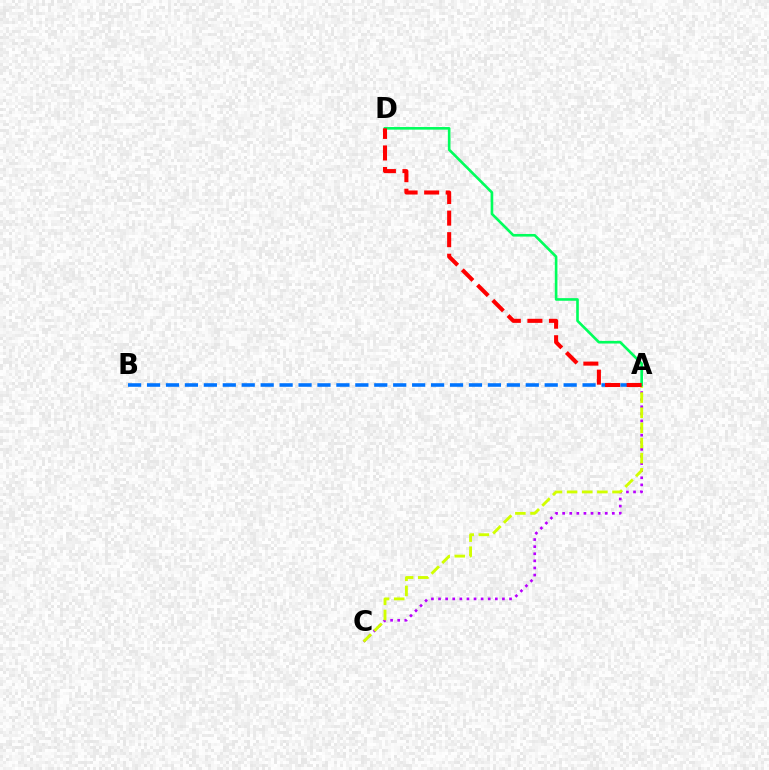{('A', 'C'): [{'color': '#b900ff', 'line_style': 'dotted', 'thickness': 1.93}, {'color': '#d1ff00', 'line_style': 'dashed', 'thickness': 2.06}], ('A', 'B'): [{'color': '#0074ff', 'line_style': 'dashed', 'thickness': 2.57}], ('A', 'D'): [{'color': '#00ff5c', 'line_style': 'solid', 'thickness': 1.89}, {'color': '#ff0000', 'line_style': 'dashed', 'thickness': 2.93}]}